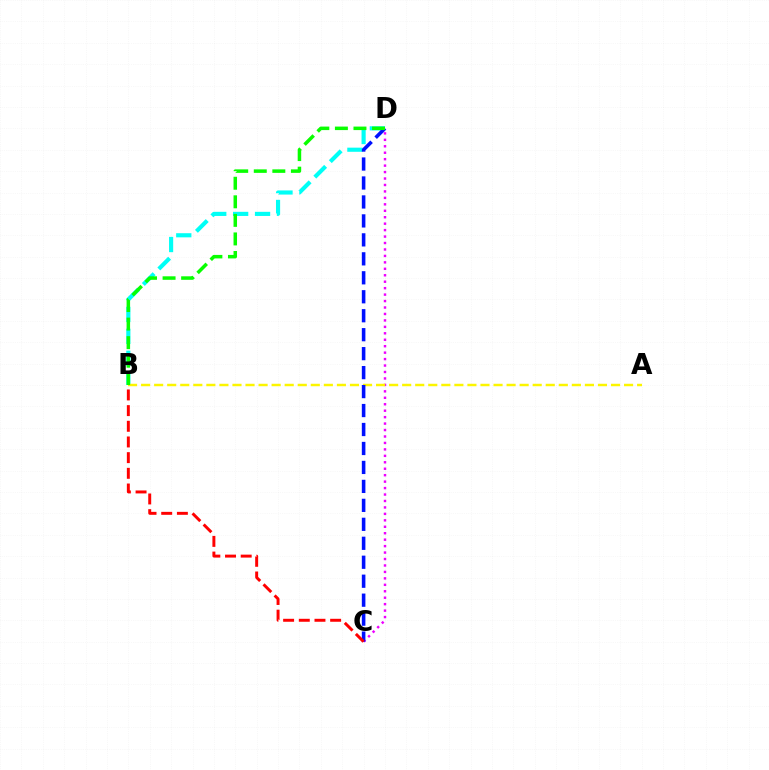{('B', 'D'): [{'color': '#00fff6', 'line_style': 'dashed', 'thickness': 2.98}, {'color': '#08ff00', 'line_style': 'dashed', 'thickness': 2.52}], ('C', 'D'): [{'color': '#ee00ff', 'line_style': 'dotted', 'thickness': 1.75}, {'color': '#0010ff', 'line_style': 'dashed', 'thickness': 2.58}], ('A', 'B'): [{'color': '#fcf500', 'line_style': 'dashed', 'thickness': 1.77}], ('B', 'C'): [{'color': '#ff0000', 'line_style': 'dashed', 'thickness': 2.13}]}